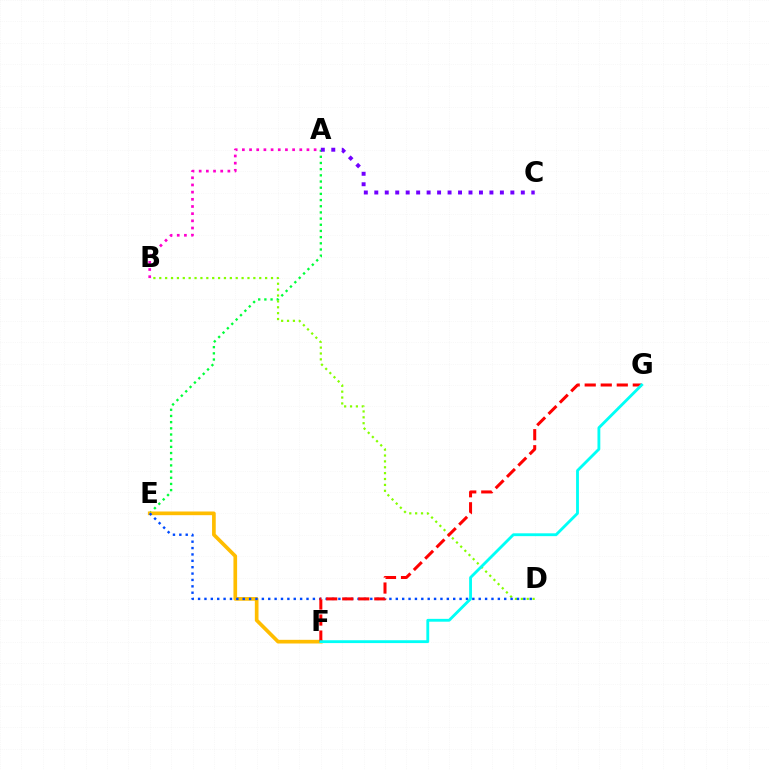{('A', 'E'): [{'color': '#00ff39', 'line_style': 'dotted', 'thickness': 1.68}], ('E', 'F'): [{'color': '#ffbd00', 'line_style': 'solid', 'thickness': 2.64}], ('B', 'D'): [{'color': '#84ff00', 'line_style': 'dotted', 'thickness': 1.6}], ('D', 'E'): [{'color': '#004bff', 'line_style': 'dotted', 'thickness': 1.73}], ('F', 'G'): [{'color': '#ff0000', 'line_style': 'dashed', 'thickness': 2.18}, {'color': '#00fff6', 'line_style': 'solid', 'thickness': 2.04}], ('A', 'B'): [{'color': '#ff00cf', 'line_style': 'dotted', 'thickness': 1.95}], ('A', 'C'): [{'color': '#7200ff', 'line_style': 'dotted', 'thickness': 2.84}]}